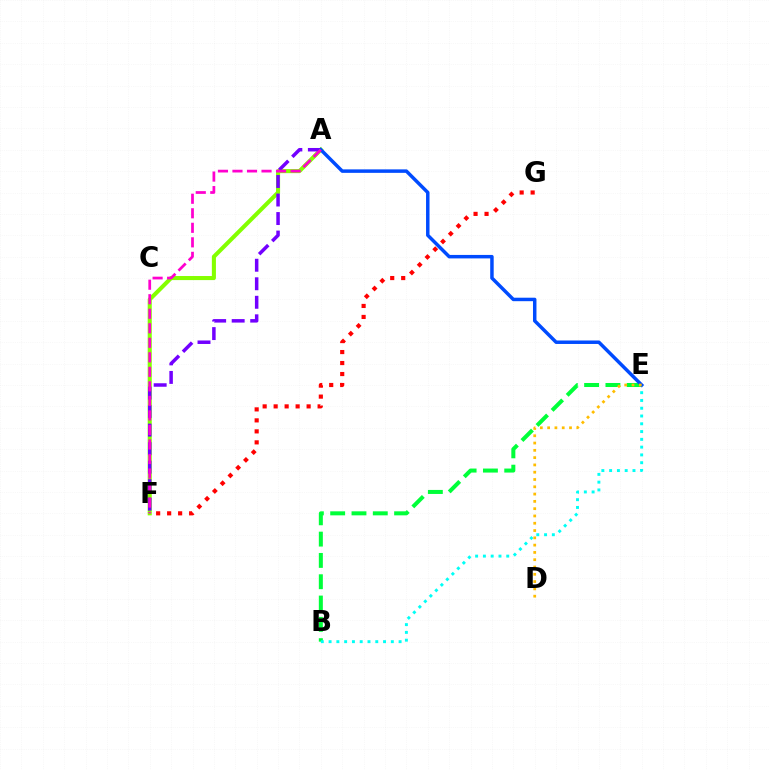{('A', 'F'): [{'color': '#84ff00', 'line_style': 'solid', 'thickness': 2.93}, {'color': '#7200ff', 'line_style': 'dashed', 'thickness': 2.52}, {'color': '#ff00cf', 'line_style': 'dashed', 'thickness': 1.97}], ('B', 'E'): [{'color': '#00ff39', 'line_style': 'dashed', 'thickness': 2.89}, {'color': '#00fff6', 'line_style': 'dotted', 'thickness': 2.11}], ('F', 'G'): [{'color': '#ff0000', 'line_style': 'dotted', 'thickness': 2.99}], ('A', 'E'): [{'color': '#004bff', 'line_style': 'solid', 'thickness': 2.5}], ('D', 'E'): [{'color': '#ffbd00', 'line_style': 'dotted', 'thickness': 1.98}]}